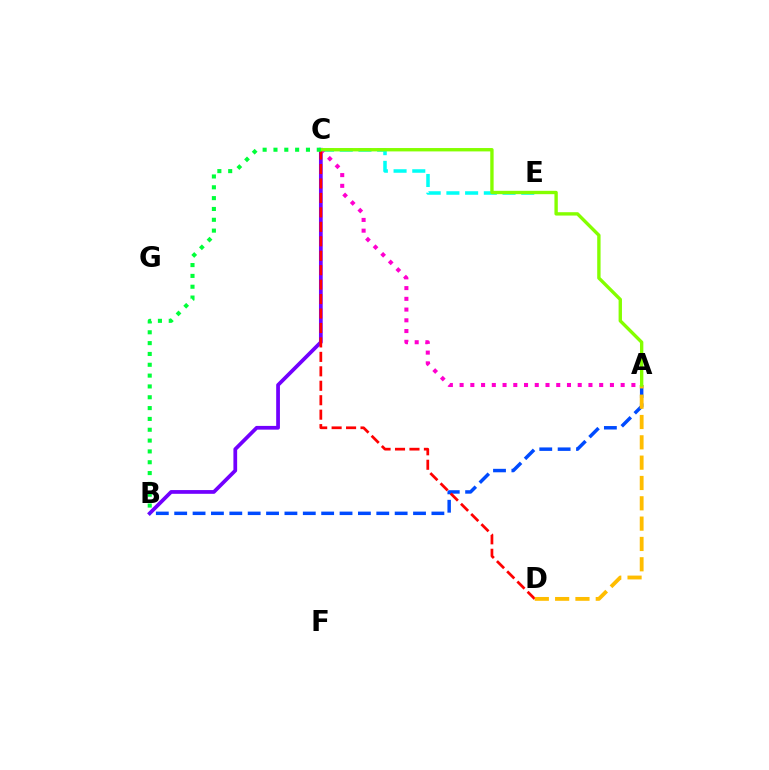{('C', 'E'): [{'color': '#00fff6', 'line_style': 'dashed', 'thickness': 2.54}], ('B', 'C'): [{'color': '#7200ff', 'line_style': 'solid', 'thickness': 2.69}, {'color': '#00ff39', 'line_style': 'dotted', 'thickness': 2.94}], ('A', 'B'): [{'color': '#004bff', 'line_style': 'dashed', 'thickness': 2.5}], ('A', 'C'): [{'color': '#ff00cf', 'line_style': 'dotted', 'thickness': 2.92}, {'color': '#84ff00', 'line_style': 'solid', 'thickness': 2.42}], ('C', 'D'): [{'color': '#ff0000', 'line_style': 'dashed', 'thickness': 1.96}], ('A', 'D'): [{'color': '#ffbd00', 'line_style': 'dashed', 'thickness': 2.76}]}